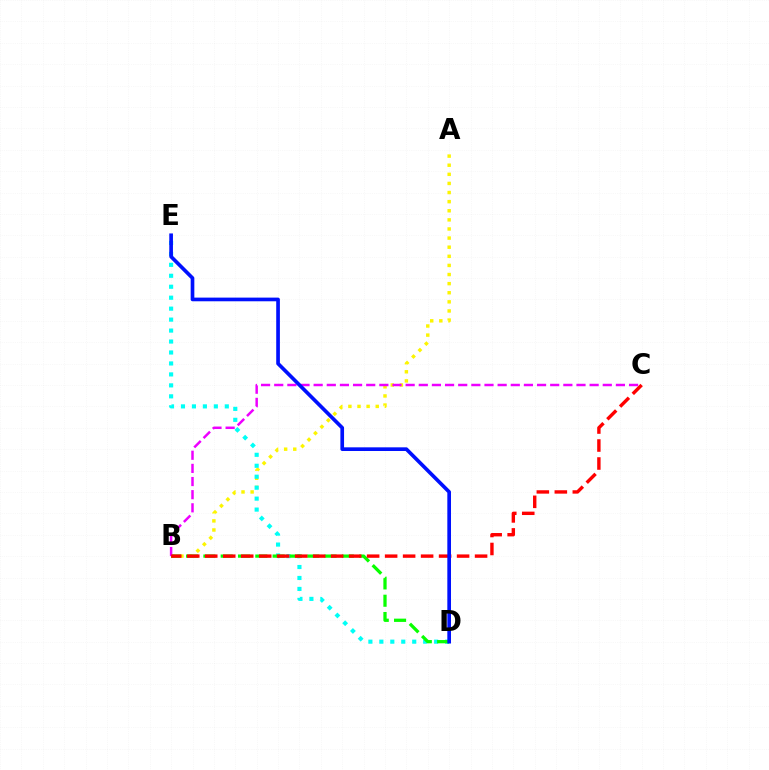{('A', 'B'): [{'color': '#fcf500', 'line_style': 'dotted', 'thickness': 2.47}], ('D', 'E'): [{'color': '#00fff6', 'line_style': 'dotted', 'thickness': 2.98}, {'color': '#0010ff', 'line_style': 'solid', 'thickness': 2.64}], ('B', 'D'): [{'color': '#08ff00', 'line_style': 'dashed', 'thickness': 2.35}], ('B', 'C'): [{'color': '#ee00ff', 'line_style': 'dashed', 'thickness': 1.79}, {'color': '#ff0000', 'line_style': 'dashed', 'thickness': 2.44}]}